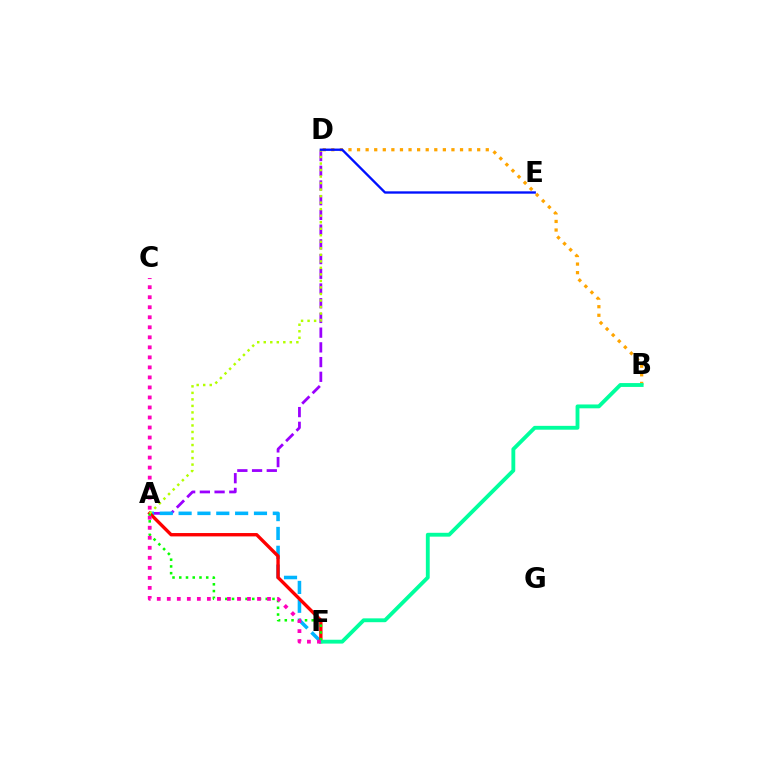{('A', 'D'): [{'color': '#9b00ff', 'line_style': 'dashed', 'thickness': 2.0}, {'color': '#b3ff00', 'line_style': 'dotted', 'thickness': 1.77}], ('A', 'F'): [{'color': '#00b5ff', 'line_style': 'dashed', 'thickness': 2.56}, {'color': '#ff0000', 'line_style': 'solid', 'thickness': 2.42}, {'color': '#08ff00', 'line_style': 'dotted', 'thickness': 1.83}], ('B', 'D'): [{'color': '#ffa500', 'line_style': 'dotted', 'thickness': 2.33}], ('B', 'F'): [{'color': '#00ff9d', 'line_style': 'solid', 'thickness': 2.77}], ('D', 'E'): [{'color': '#0010ff', 'line_style': 'solid', 'thickness': 1.68}], ('C', 'F'): [{'color': '#ff00bd', 'line_style': 'dotted', 'thickness': 2.72}]}